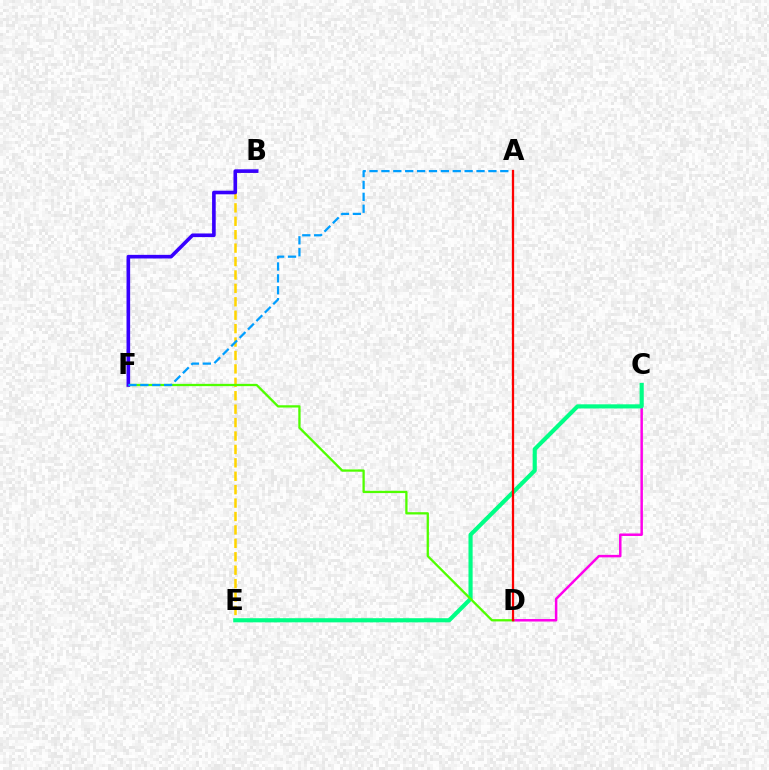{('C', 'D'): [{'color': '#ff00ed', 'line_style': 'solid', 'thickness': 1.79}], ('B', 'E'): [{'color': '#ffd500', 'line_style': 'dashed', 'thickness': 1.82}], ('C', 'E'): [{'color': '#00ff86', 'line_style': 'solid', 'thickness': 2.98}], ('D', 'F'): [{'color': '#4fff00', 'line_style': 'solid', 'thickness': 1.65}], ('B', 'F'): [{'color': '#3700ff', 'line_style': 'solid', 'thickness': 2.61}], ('A', 'F'): [{'color': '#009eff', 'line_style': 'dashed', 'thickness': 1.61}], ('A', 'D'): [{'color': '#ff0000', 'line_style': 'solid', 'thickness': 1.64}]}